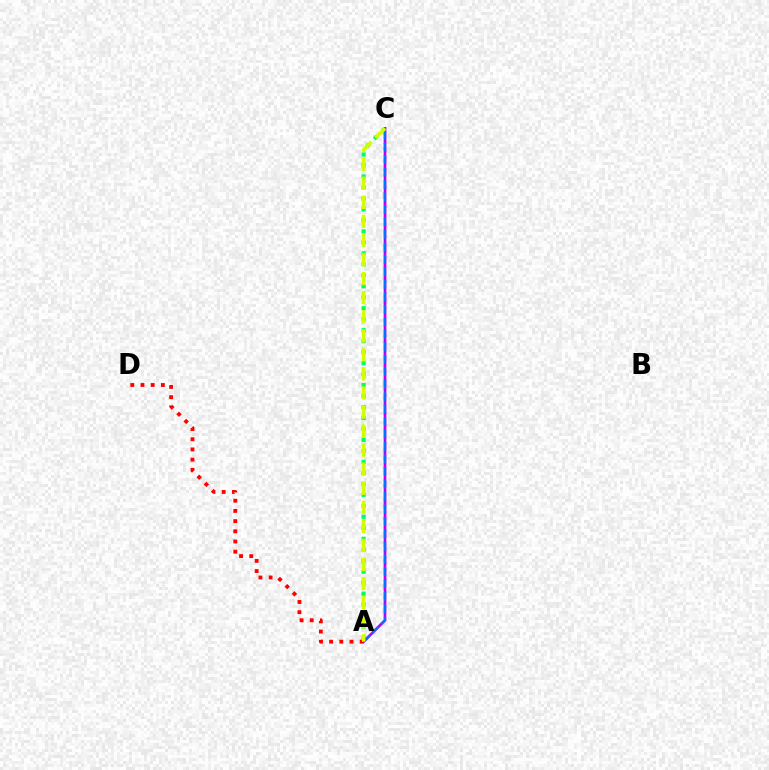{('A', 'C'): [{'color': '#00ff5c', 'line_style': 'dotted', 'thickness': 2.98}, {'color': '#b900ff', 'line_style': 'solid', 'thickness': 1.93}, {'color': '#0074ff', 'line_style': 'dashed', 'thickness': 1.7}, {'color': '#d1ff00', 'line_style': 'dashed', 'thickness': 2.59}], ('A', 'D'): [{'color': '#ff0000', 'line_style': 'dotted', 'thickness': 2.77}]}